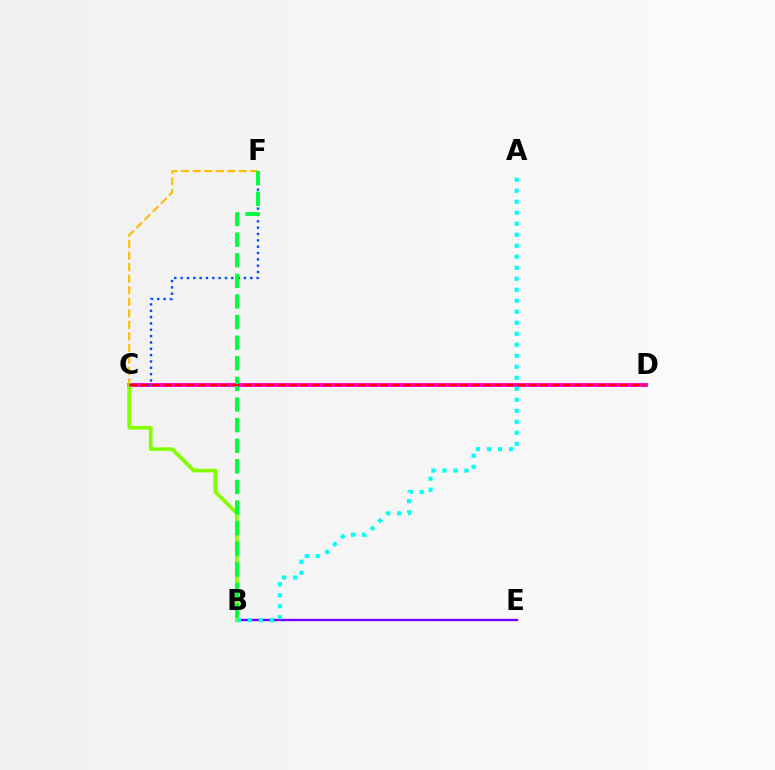{('B', 'E'): [{'color': '#7200ff', 'line_style': 'solid', 'thickness': 1.68}], ('C', 'D'): [{'color': '#ff00cf', 'line_style': 'solid', 'thickness': 2.81}, {'color': '#ff0000', 'line_style': 'dashed', 'thickness': 1.55}], ('B', 'C'): [{'color': '#84ff00', 'line_style': 'solid', 'thickness': 2.65}], ('C', 'F'): [{'color': '#ffbd00', 'line_style': 'dashed', 'thickness': 1.57}, {'color': '#004bff', 'line_style': 'dotted', 'thickness': 1.72}], ('B', 'F'): [{'color': '#00ff39', 'line_style': 'dashed', 'thickness': 2.8}], ('A', 'B'): [{'color': '#00fff6', 'line_style': 'dotted', 'thickness': 2.99}]}